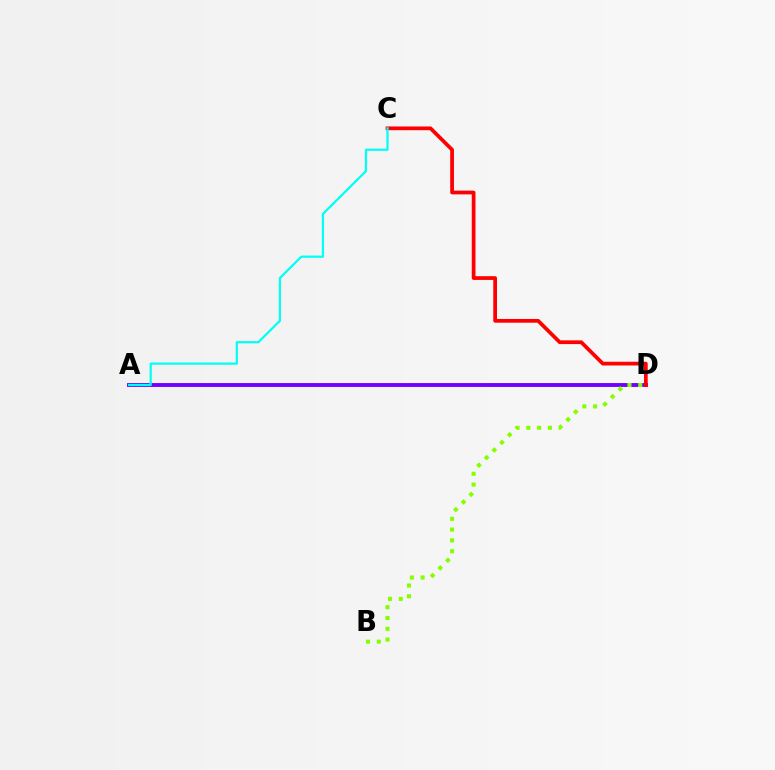{('A', 'D'): [{'color': '#7200ff', 'line_style': 'solid', 'thickness': 2.79}], ('B', 'D'): [{'color': '#84ff00', 'line_style': 'dotted', 'thickness': 2.93}], ('C', 'D'): [{'color': '#ff0000', 'line_style': 'solid', 'thickness': 2.69}], ('A', 'C'): [{'color': '#00fff6', 'line_style': 'solid', 'thickness': 1.6}]}